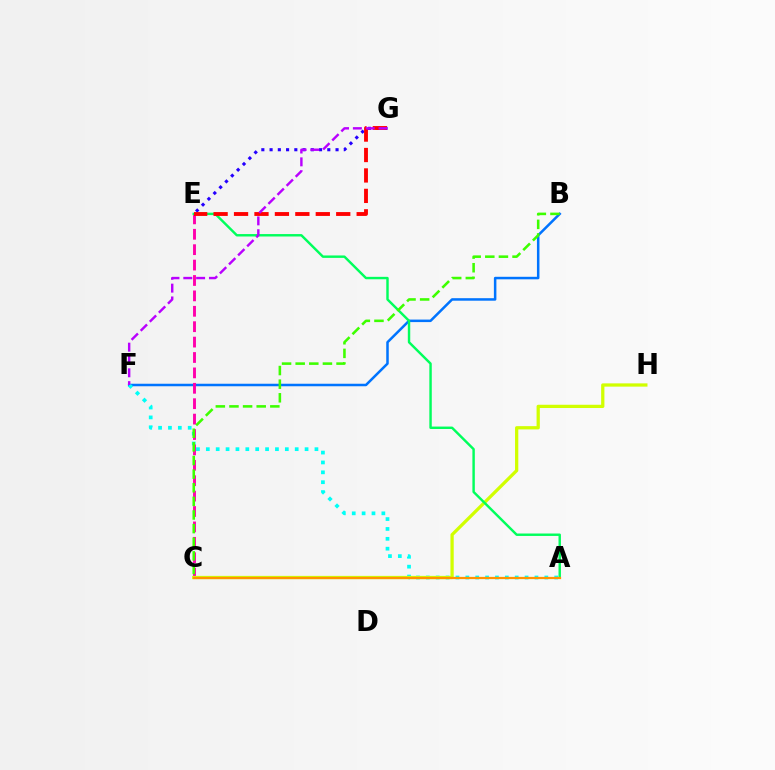{('B', 'F'): [{'color': '#0074ff', 'line_style': 'solid', 'thickness': 1.81}], ('E', 'G'): [{'color': '#2500ff', 'line_style': 'dotted', 'thickness': 2.24}, {'color': '#ff0000', 'line_style': 'dashed', 'thickness': 2.78}], ('A', 'F'): [{'color': '#00fff6', 'line_style': 'dotted', 'thickness': 2.68}], ('C', 'E'): [{'color': '#ff00ac', 'line_style': 'dashed', 'thickness': 2.09}], ('C', 'H'): [{'color': '#d1ff00', 'line_style': 'solid', 'thickness': 2.35}], ('A', 'E'): [{'color': '#00ff5c', 'line_style': 'solid', 'thickness': 1.75}], ('A', 'C'): [{'color': '#ff9400', 'line_style': 'solid', 'thickness': 1.62}], ('F', 'G'): [{'color': '#b900ff', 'line_style': 'dashed', 'thickness': 1.74}], ('B', 'C'): [{'color': '#3dff00', 'line_style': 'dashed', 'thickness': 1.85}]}